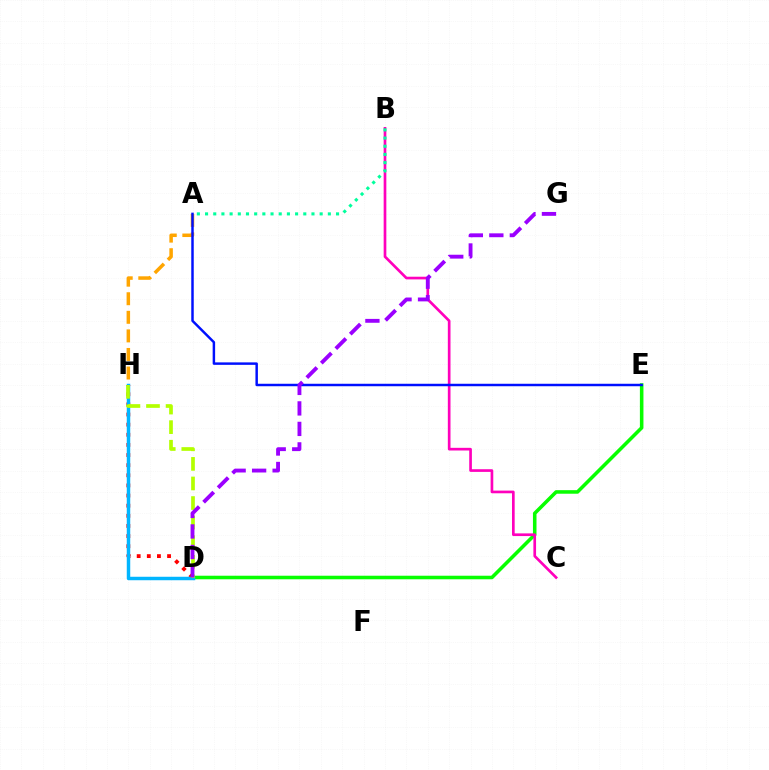{('D', 'H'): [{'color': '#ff0000', 'line_style': 'dotted', 'thickness': 2.75}, {'color': '#00b5ff', 'line_style': 'solid', 'thickness': 2.49}, {'color': '#b3ff00', 'line_style': 'dashed', 'thickness': 2.66}], ('A', 'H'): [{'color': '#ffa500', 'line_style': 'dashed', 'thickness': 2.52}], ('D', 'E'): [{'color': '#08ff00', 'line_style': 'solid', 'thickness': 2.56}], ('B', 'C'): [{'color': '#ff00bd', 'line_style': 'solid', 'thickness': 1.93}], ('A', 'E'): [{'color': '#0010ff', 'line_style': 'solid', 'thickness': 1.78}], ('D', 'G'): [{'color': '#9b00ff', 'line_style': 'dashed', 'thickness': 2.78}], ('A', 'B'): [{'color': '#00ff9d', 'line_style': 'dotted', 'thickness': 2.22}]}